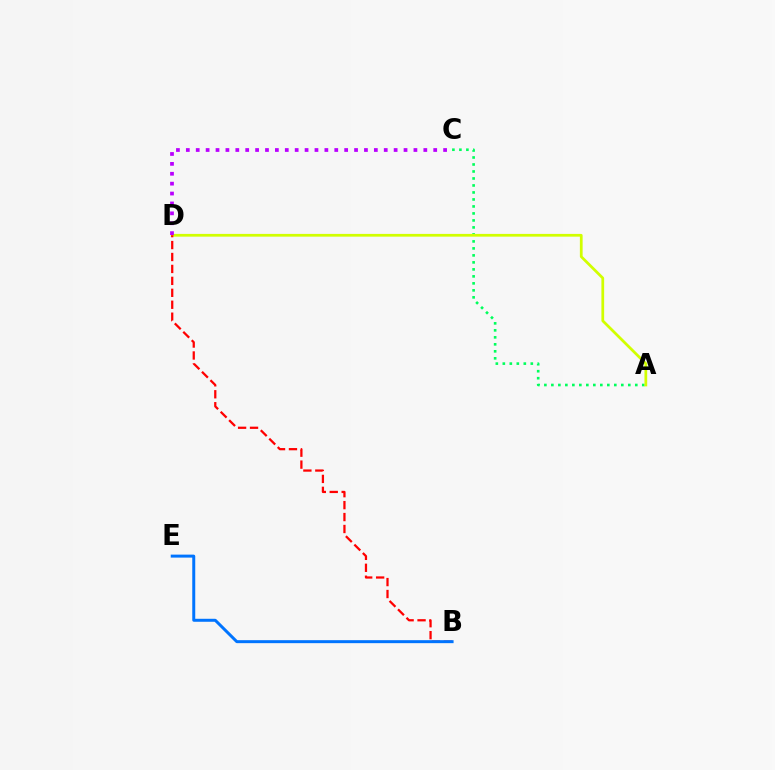{('A', 'C'): [{'color': '#00ff5c', 'line_style': 'dotted', 'thickness': 1.9}], ('A', 'D'): [{'color': '#d1ff00', 'line_style': 'solid', 'thickness': 1.97}], ('B', 'D'): [{'color': '#ff0000', 'line_style': 'dashed', 'thickness': 1.62}], ('B', 'E'): [{'color': '#0074ff', 'line_style': 'solid', 'thickness': 2.15}], ('C', 'D'): [{'color': '#b900ff', 'line_style': 'dotted', 'thickness': 2.69}]}